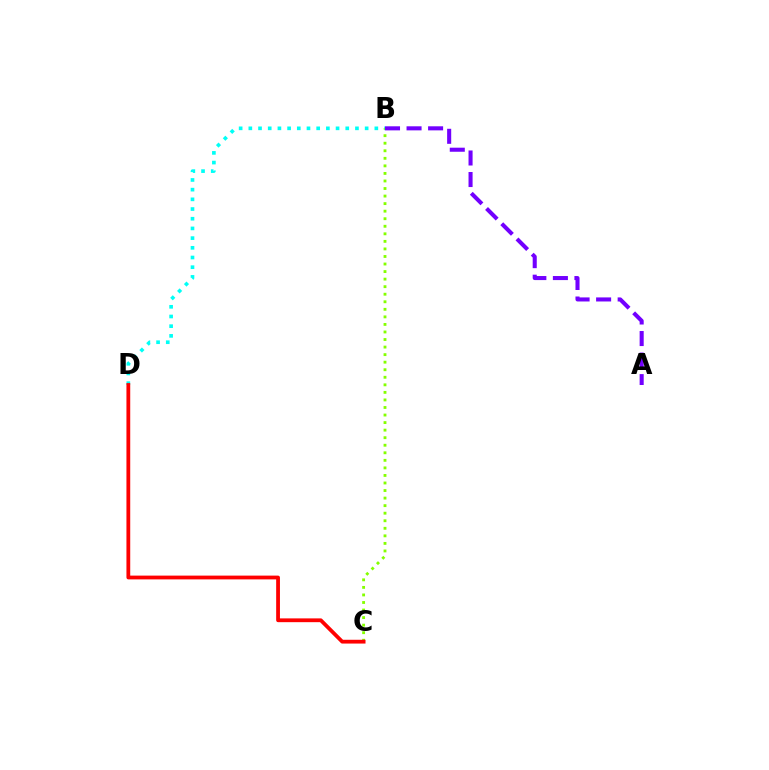{('B', 'D'): [{'color': '#00fff6', 'line_style': 'dotted', 'thickness': 2.63}], ('B', 'C'): [{'color': '#84ff00', 'line_style': 'dotted', 'thickness': 2.05}], ('C', 'D'): [{'color': '#ff0000', 'line_style': 'solid', 'thickness': 2.72}], ('A', 'B'): [{'color': '#7200ff', 'line_style': 'dashed', 'thickness': 2.93}]}